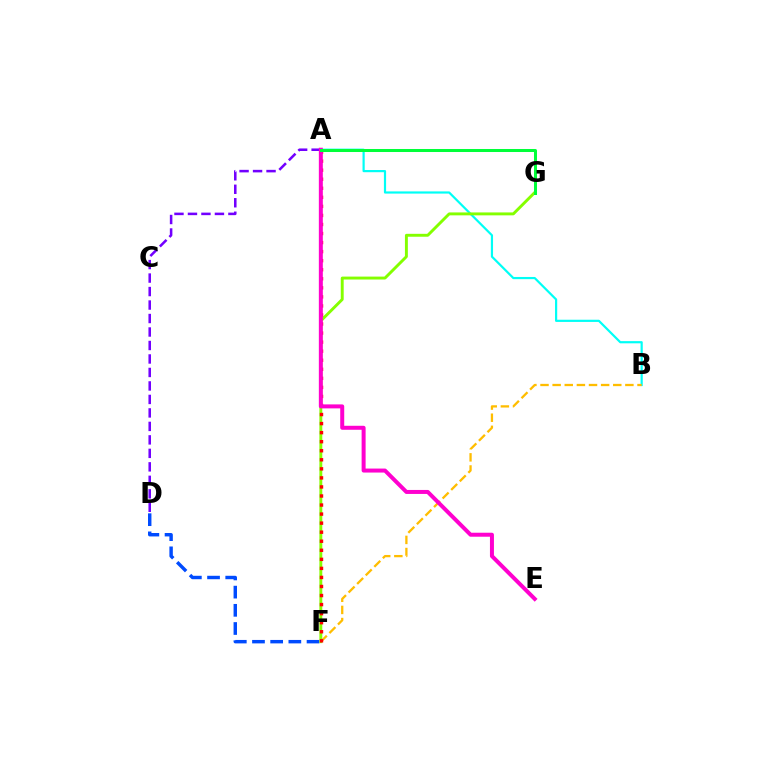{('D', 'F'): [{'color': '#004bff', 'line_style': 'dashed', 'thickness': 2.47}], ('A', 'B'): [{'color': '#00fff6', 'line_style': 'solid', 'thickness': 1.58}], ('A', 'D'): [{'color': '#7200ff', 'line_style': 'dashed', 'thickness': 1.83}], ('F', 'G'): [{'color': '#84ff00', 'line_style': 'solid', 'thickness': 2.1}], ('B', 'F'): [{'color': '#ffbd00', 'line_style': 'dashed', 'thickness': 1.65}], ('A', 'F'): [{'color': '#ff0000', 'line_style': 'dotted', 'thickness': 2.46}], ('A', 'E'): [{'color': '#ff00cf', 'line_style': 'solid', 'thickness': 2.87}], ('A', 'G'): [{'color': '#00ff39', 'line_style': 'solid', 'thickness': 2.17}]}